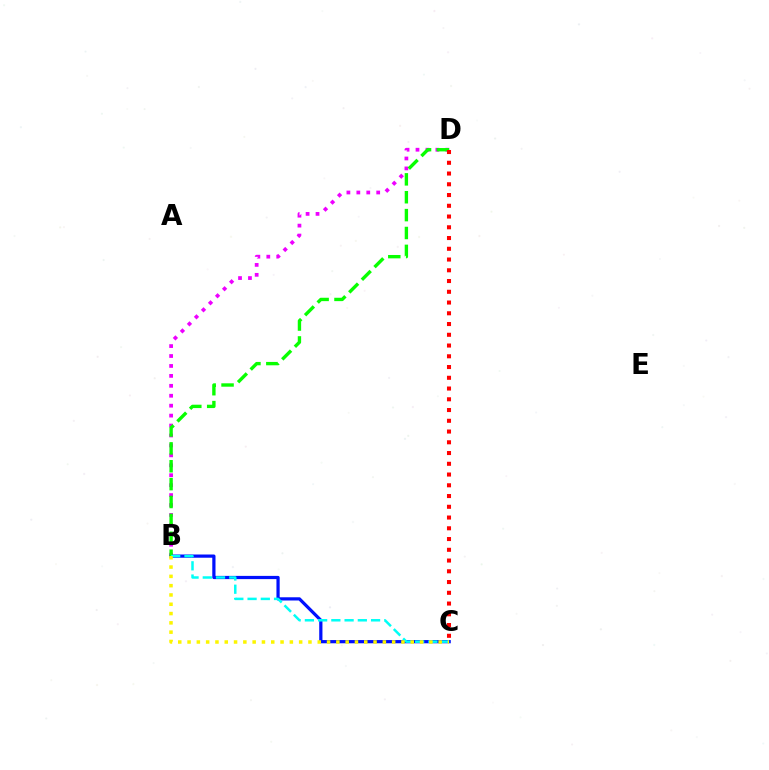{('B', 'D'): [{'color': '#ee00ff', 'line_style': 'dotted', 'thickness': 2.7}, {'color': '#08ff00', 'line_style': 'dashed', 'thickness': 2.43}], ('B', 'C'): [{'color': '#0010ff', 'line_style': 'solid', 'thickness': 2.32}, {'color': '#00fff6', 'line_style': 'dashed', 'thickness': 1.8}, {'color': '#fcf500', 'line_style': 'dotted', 'thickness': 2.53}], ('C', 'D'): [{'color': '#ff0000', 'line_style': 'dotted', 'thickness': 2.92}]}